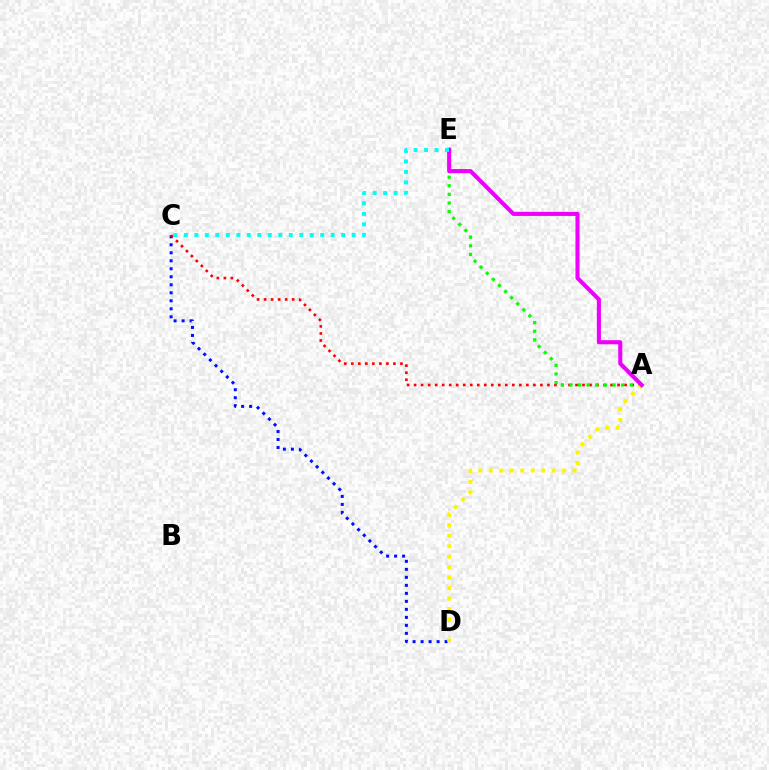{('C', 'D'): [{'color': '#0010ff', 'line_style': 'dotted', 'thickness': 2.17}], ('A', 'C'): [{'color': '#ff0000', 'line_style': 'dotted', 'thickness': 1.91}], ('A', 'E'): [{'color': '#08ff00', 'line_style': 'dotted', 'thickness': 2.34}, {'color': '#ee00ff', 'line_style': 'solid', 'thickness': 2.94}], ('A', 'D'): [{'color': '#fcf500', 'line_style': 'dotted', 'thickness': 2.84}], ('C', 'E'): [{'color': '#00fff6', 'line_style': 'dotted', 'thickness': 2.85}]}